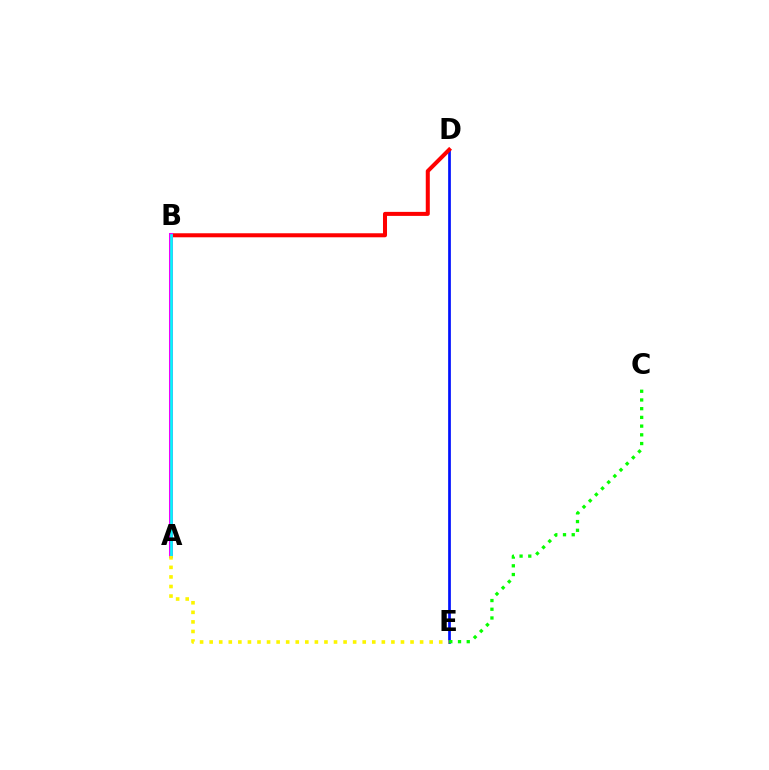{('D', 'E'): [{'color': '#0010ff', 'line_style': 'solid', 'thickness': 1.95}], ('B', 'D'): [{'color': '#ff0000', 'line_style': 'solid', 'thickness': 2.9}], ('A', 'B'): [{'color': '#ee00ff', 'line_style': 'solid', 'thickness': 2.89}, {'color': '#00fff6', 'line_style': 'solid', 'thickness': 1.87}], ('C', 'E'): [{'color': '#08ff00', 'line_style': 'dotted', 'thickness': 2.37}], ('A', 'E'): [{'color': '#fcf500', 'line_style': 'dotted', 'thickness': 2.6}]}